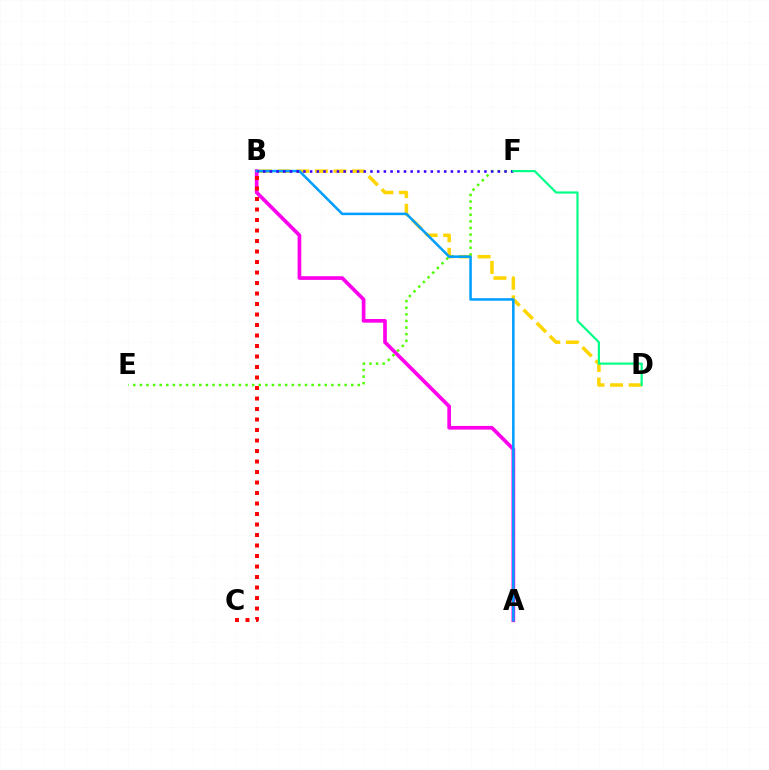{('A', 'B'): [{'color': '#ff00ed', 'line_style': 'solid', 'thickness': 2.65}, {'color': '#009eff', 'line_style': 'solid', 'thickness': 1.83}], ('B', 'C'): [{'color': '#ff0000', 'line_style': 'dotted', 'thickness': 2.85}], ('B', 'D'): [{'color': '#ffd500', 'line_style': 'dashed', 'thickness': 2.53}], ('E', 'F'): [{'color': '#4fff00', 'line_style': 'dotted', 'thickness': 1.79}], ('B', 'F'): [{'color': '#3700ff', 'line_style': 'dotted', 'thickness': 1.82}], ('D', 'F'): [{'color': '#00ff86', 'line_style': 'solid', 'thickness': 1.57}]}